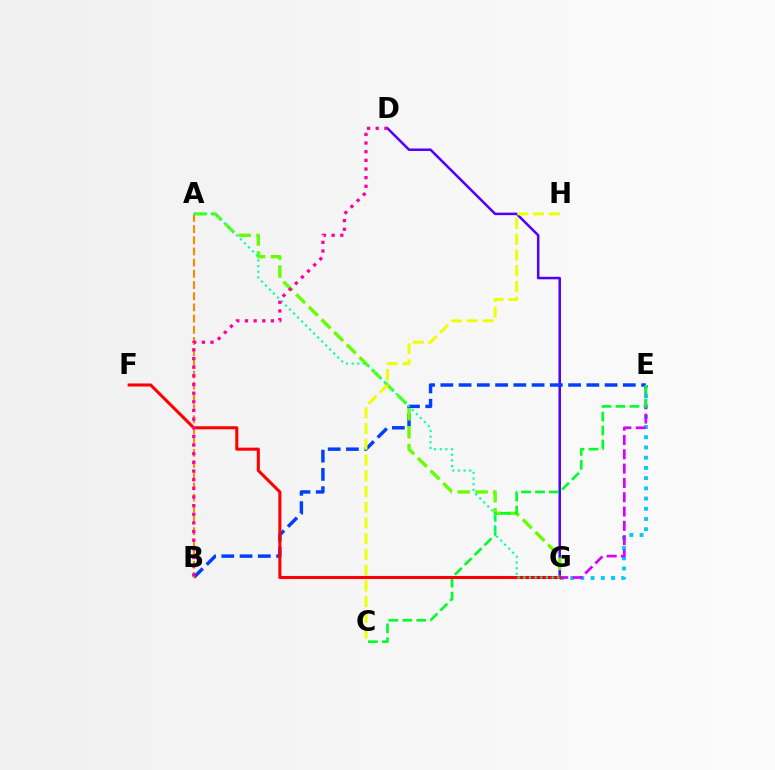{('E', 'G'): [{'color': '#00c7ff', 'line_style': 'dotted', 'thickness': 2.78}, {'color': '#d600ff', 'line_style': 'dashed', 'thickness': 1.94}], ('D', 'G'): [{'color': '#4f00ff', 'line_style': 'solid', 'thickness': 1.81}], ('B', 'E'): [{'color': '#003fff', 'line_style': 'dashed', 'thickness': 2.48}], ('A', 'B'): [{'color': '#ff8800', 'line_style': 'dashed', 'thickness': 1.52}], ('A', 'G'): [{'color': '#66ff00', 'line_style': 'dashed', 'thickness': 2.43}, {'color': '#00ffaf', 'line_style': 'dotted', 'thickness': 1.54}], ('C', 'E'): [{'color': '#00ff27', 'line_style': 'dashed', 'thickness': 1.9}], ('F', 'G'): [{'color': '#ff0000', 'line_style': 'solid', 'thickness': 2.21}], ('C', 'H'): [{'color': '#eeff00', 'line_style': 'dashed', 'thickness': 2.14}], ('B', 'D'): [{'color': '#ff00a0', 'line_style': 'dotted', 'thickness': 2.35}]}